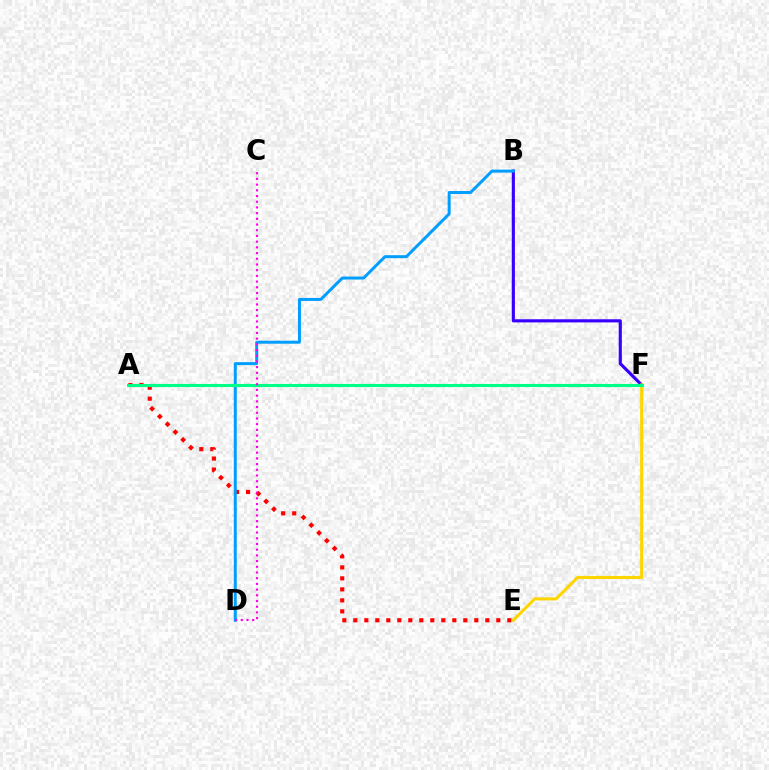{('A', 'F'): [{'color': '#4fff00', 'line_style': 'dotted', 'thickness': 1.94}, {'color': '#00ff86', 'line_style': 'solid', 'thickness': 2.23}], ('A', 'E'): [{'color': '#ff0000', 'line_style': 'dotted', 'thickness': 2.99}], ('B', 'F'): [{'color': '#3700ff', 'line_style': 'solid', 'thickness': 2.26}], ('E', 'F'): [{'color': '#ffd500', 'line_style': 'solid', 'thickness': 2.23}], ('B', 'D'): [{'color': '#009eff', 'line_style': 'solid', 'thickness': 2.14}], ('C', 'D'): [{'color': '#ff00ed', 'line_style': 'dotted', 'thickness': 1.55}]}